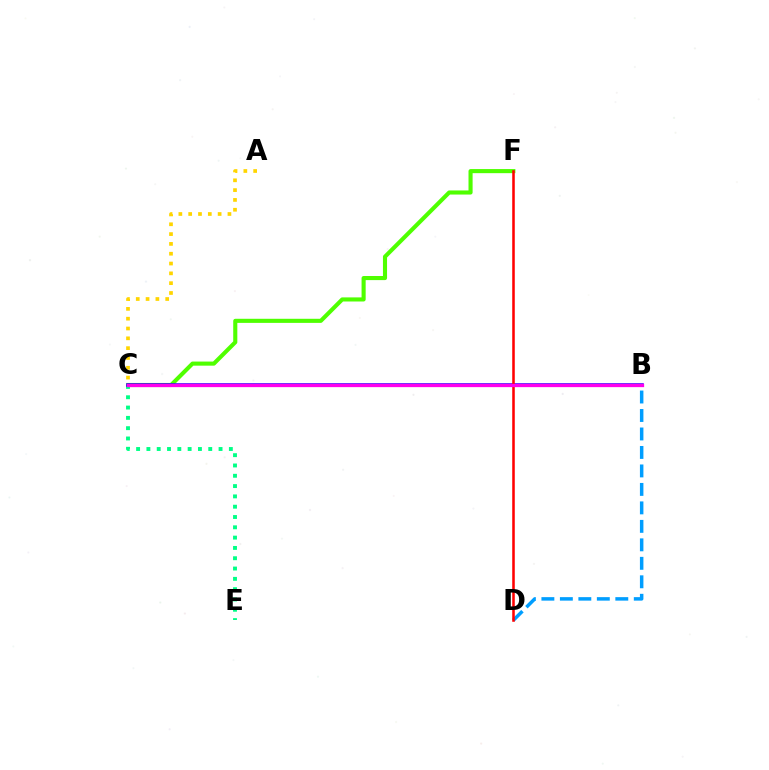{('A', 'C'): [{'color': '#ffd500', 'line_style': 'dotted', 'thickness': 2.67}], ('C', 'F'): [{'color': '#4fff00', 'line_style': 'solid', 'thickness': 2.95}], ('C', 'E'): [{'color': '#00ff86', 'line_style': 'dotted', 'thickness': 2.8}], ('B', 'D'): [{'color': '#009eff', 'line_style': 'dashed', 'thickness': 2.51}], ('B', 'C'): [{'color': '#3700ff', 'line_style': 'solid', 'thickness': 2.56}, {'color': '#ff00ed', 'line_style': 'solid', 'thickness': 2.36}], ('D', 'F'): [{'color': '#ff0000', 'line_style': 'solid', 'thickness': 1.83}]}